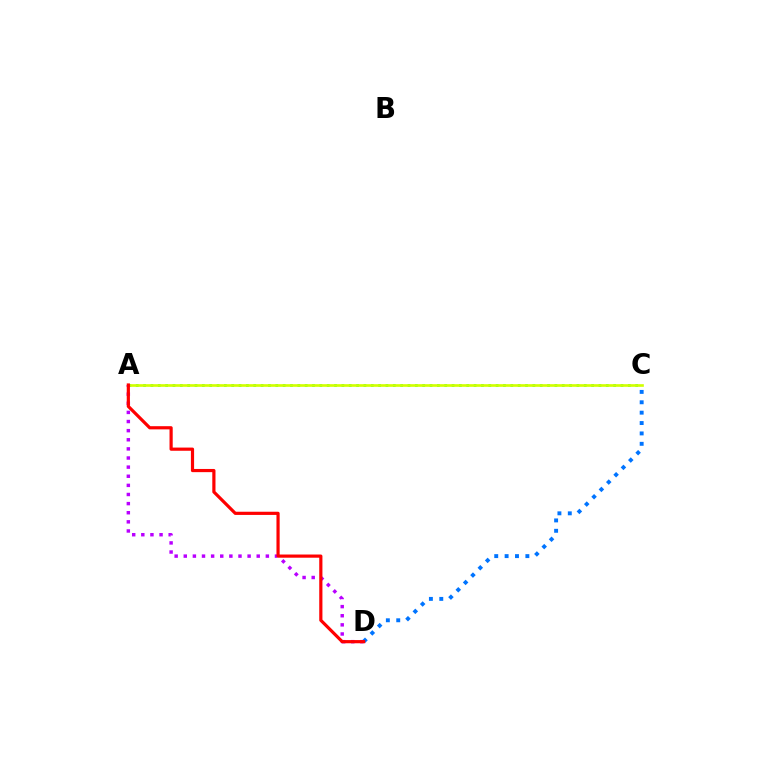{('C', 'D'): [{'color': '#0074ff', 'line_style': 'dotted', 'thickness': 2.82}], ('A', 'C'): [{'color': '#00ff5c', 'line_style': 'dotted', 'thickness': 2.0}, {'color': '#d1ff00', 'line_style': 'solid', 'thickness': 1.91}], ('A', 'D'): [{'color': '#b900ff', 'line_style': 'dotted', 'thickness': 2.48}, {'color': '#ff0000', 'line_style': 'solid', 'thickness': 2.3}]}